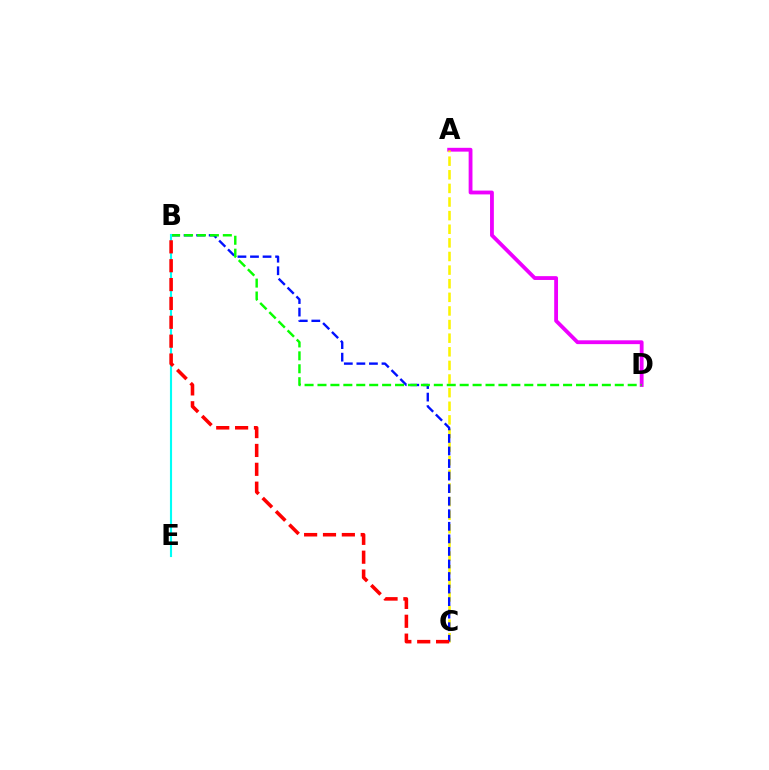{('A', 'D'): [{'color': '#ee00ff', 'line_style': 'solid', 'thickness': 2.75}], ('A', 'C'): [{'color': '#fcf500', 'line_style': 'dashed', 'thickness': 1.85}], ('B', 'C'): [{'color': '#0010ff', 'line_style': 'dashed', 'thickness': 1.71}, {'color': '#ff0000', 'line_style': 'dashed', 'thickness': 2.56}], ('B', 'D'): [{'color': '#08ff00', 'line_style': 'dashed', 'thickness': 1.76}], ('B', 'E'): [{'color': '#00fff6', 'line_style': 'solid', 'thickness': 1.53}]}